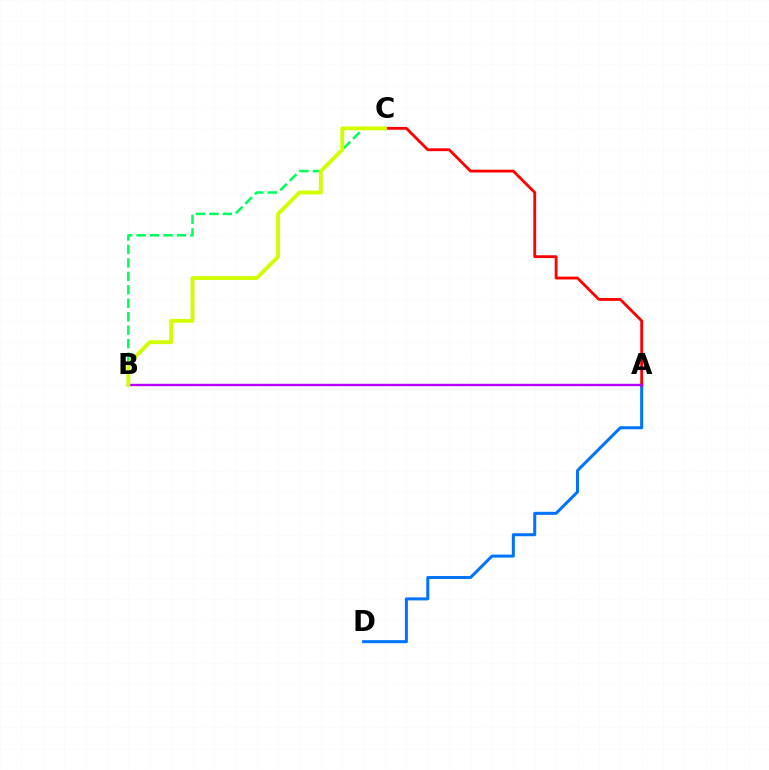{('B', 'C'): [{'color': '#00ff5c', 'line_style': 'dashed', 'thickness': 1.83}, {'color': '#d1ff00', 'line_style': 'solid', 'thickness': 2.78}], ('A', 'D'): [{'color': '#0074ff', 'line_style': 'solid', 'thickness': 2.18}], ('A', 'C'): [{'color': '#ff0000', 'line_style': 'solid', 'thickness': 2.03}], ('A', 'B'): [{'color': '#b900ff', 'line_style': 'solid', 'thickness': 1.73}]}